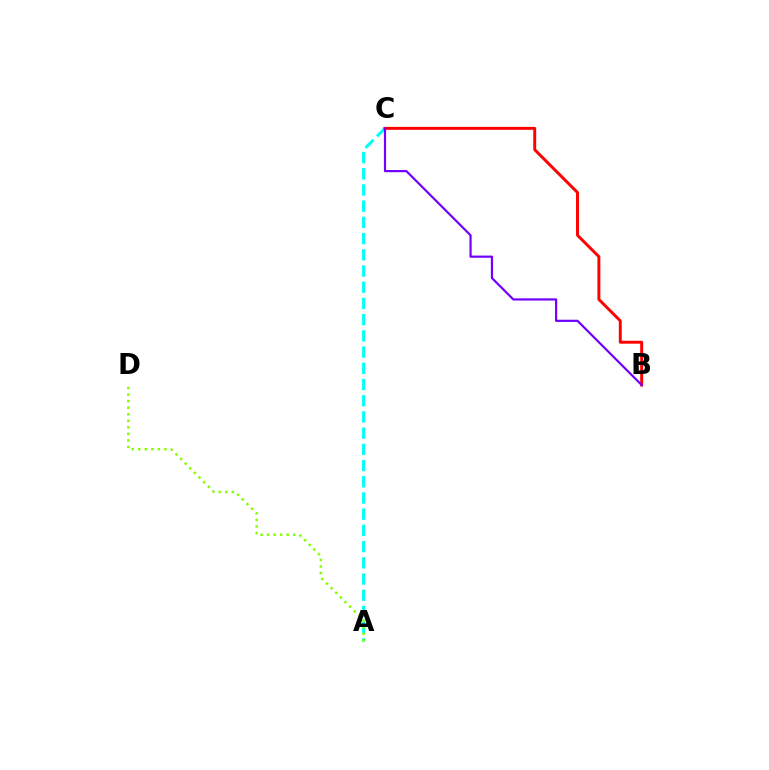{('A', 'C'): [{'color': '#00fff6', 'line_style': 'dashed', 'thickness': 2.2}], ('B', 'C'): [{'color': '#ff0000', 'line_style': 'solid', 'thickness': 2.12}, {'color': '#7200ff', 'line_style': 'solid', 'thickness': 1.58}], ('A', 'D'): [{'color': '#84ff00', 'line_style': 'dotted', 'thickness': 1.78}]}